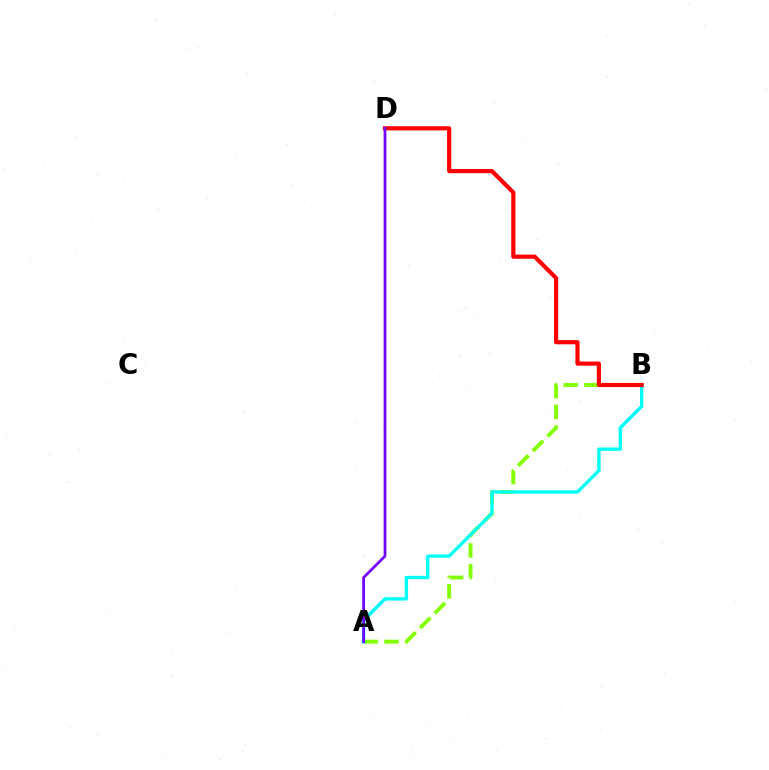{('A', 'B'): [{'color': '#84ff00', 'line_style': 'dashed', 'thickness': 2.82}, {'color': '#00fff6', 'line_style': 'solid', 'thickness': 2.4}], ('B', 'D'): [{'color': '#ff0000', 'line_style': 'solid', 'thickness': 2.99}], ('A', 'D'): [{'color': '#7200ff', 'line_style': 'solid', 'thickness': 1.96}]}